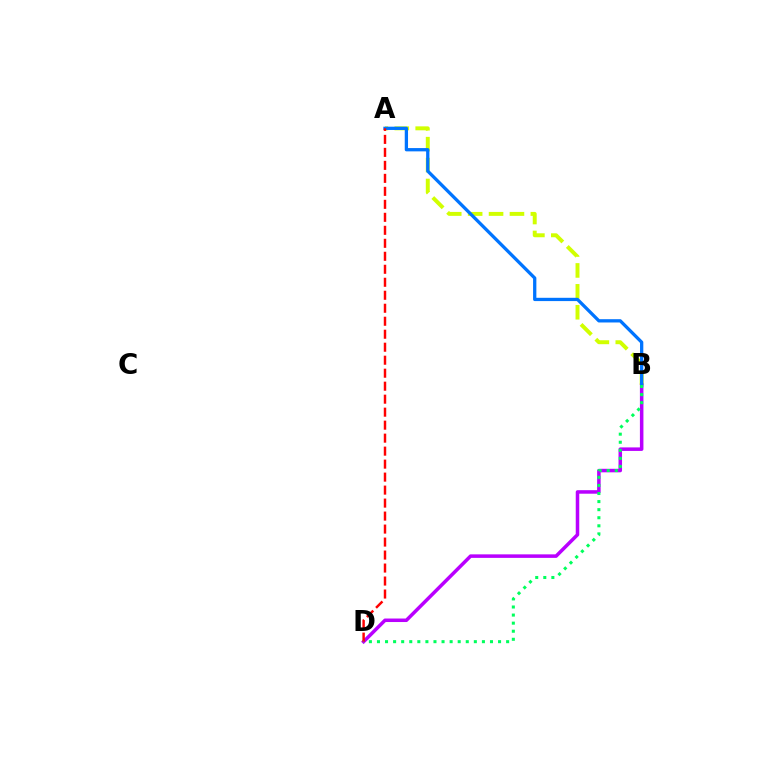{('A', 'B'): [{'color': '#d1ff00', 'line_style': 'dashed', 'thickness': 2.84}, {'color': '#0074ff', 'line_style': 'solid', 'thickness': 2.36}], ('B', 'D'): [{'color': '#b900ff', 'line_style': 'solid', 'thickness': 2.53}, {'color': '#00ff5c', 'line_style': 'dotted', 'thickness': 2.19}], ('A', 'D'): [{'color': '#ff0000', 'line_style': 'dashed', 'thickness': 1.76}]}